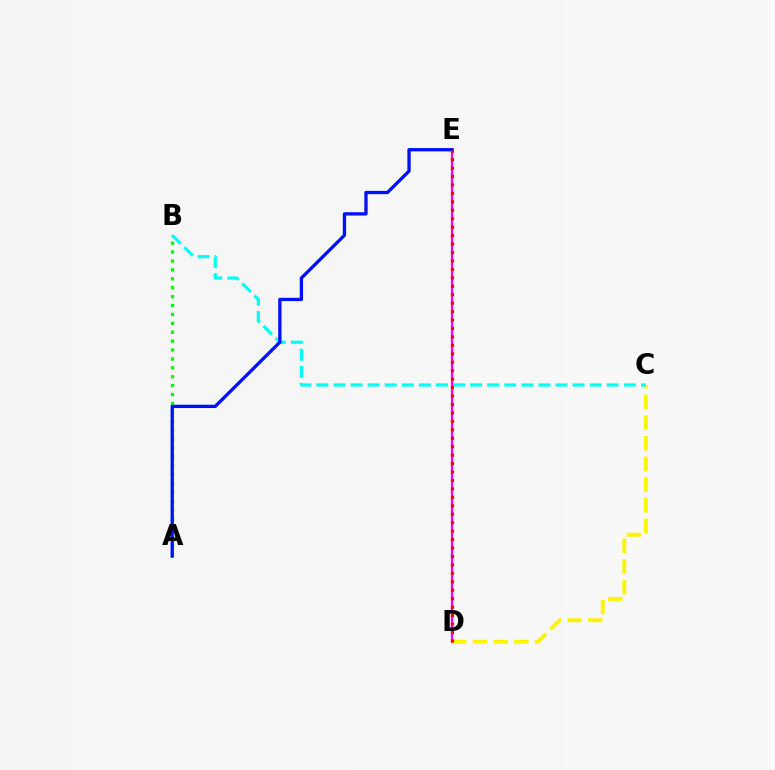{('D', 'E'): [{'color': '#ee00ff', 'line_style': 'solid', 'thickness': 1.61}, {'color': '#ff0000', 'line_style': 'dotted', 'thickness': 2.29}], ('C', 'D'): [{'color': '#fcf500', 'line_style': 'dashed', 'thickness': 2.81}], ('A', 'B'): [{'color': '#08ff00', 'line_style': 'dotted', 'thickness': 2.42}], ('B', 'C'): [{'color': '#00fff6', 'line_style': 'dashed', 'thickness': 2.32}], ('A', 'E'): [{'color': '#0010ff', 'line_style': 'solid', 'thickness': 2.37}]}